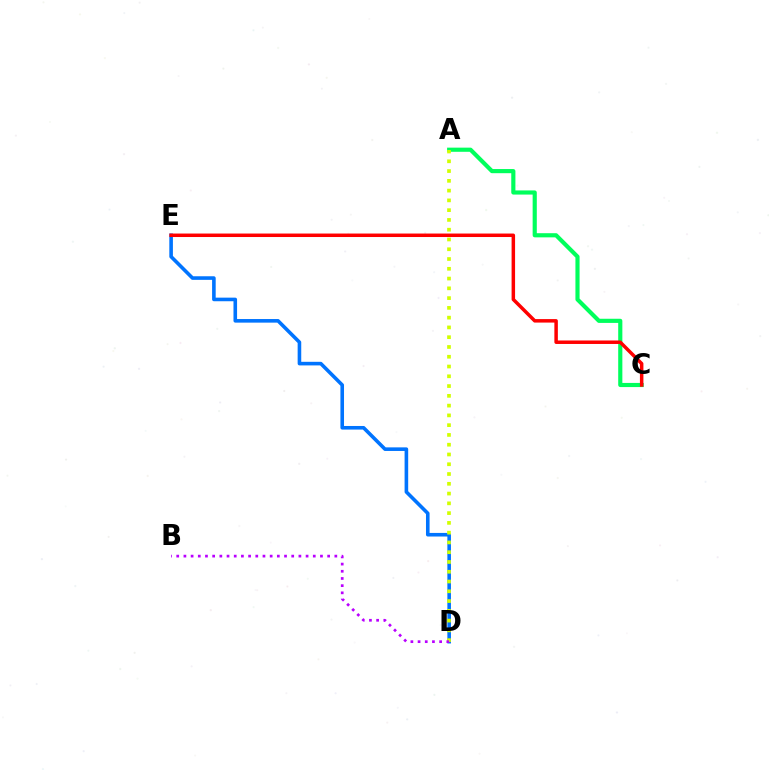{('D', 'E'): [{'color': '#0074ff', 'line_style': 'solid', 'thickness': 2.59}], ('A', 'C'): [{'color': '#00ff5c', 'line_style': 'solid', 'thickness': 2.99}], ('C', 'E'): [{'color': '#ff0000', 'line_style': 'solid', 'thickness': 2.51}], ('A', 'D'): [{'color': '#d1ff00', 'line_style': 'dotted', 'thickness': 2.66}], ('B', 'D'): [{'color': '#b900ff', 'line_style': 'dotted', 'thickness': 1.95}]}